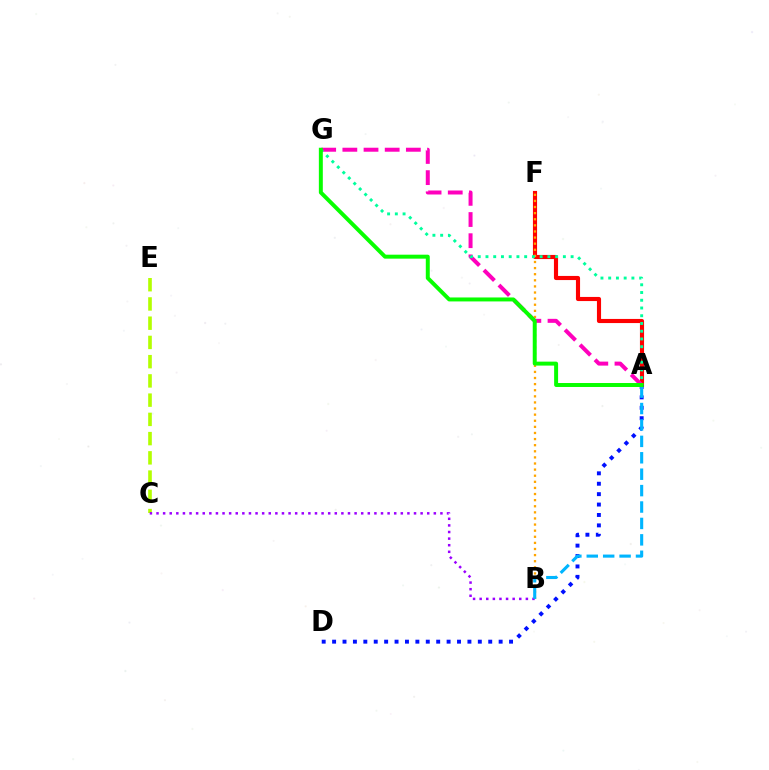{('A', 'F'): [{'color': '#ff0000', 'line_style': 'solid', 'thickness': 2.97}], ('C', 'E'): [{'color': '#b3ff00', 'line_style': 'dashed', 'thickness': 2.61}], ('B', 'F'): [{'color': '#ffa500', 'line_style': 'dotted', 'thickness': 1.66}], ('A', 'D'): [{'color': '#0010ff', 'line_style': 'dotted', 'thickness': 2.83}], ('B', 'C'): [{'color': '#9b00ff', 'line_style': 'dotted', 'thickness': 1.79}], ('A', 'G'): [{'color': '#ff00bd', 'line_style': 'dashed', 'thickness': 2.88}, {'color': '#00ff9d', 'line_style': 'dotted', 'thickness': 2.1}, {'color': '#08ff00', 'line_style': 'solid', 'thickness': 2.85}], ('A', 'B'): [{'color': '#00b5ff', 'line_style': 'dashed', 'thickness': 2.23}]}